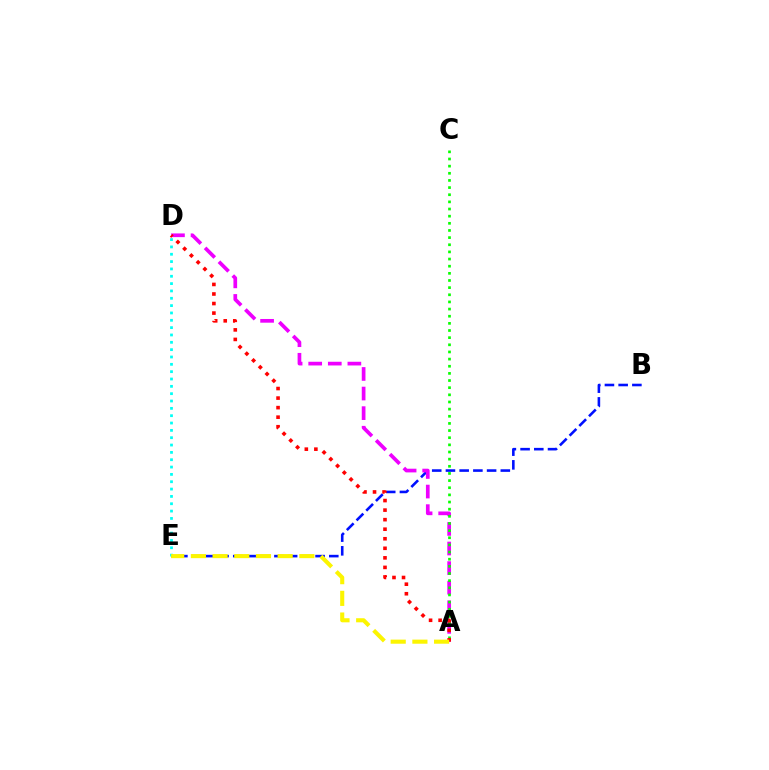{('B', 'E'): [{'color': '#0010ff', 'line_style': 'dashed', 'thickness': 1.86}], ('A', 'D'): [{'color': '#ee00ff', 'line_style': 'dashed', 'thickness': 2.66}, {'color': '#ff0000', 'line_style': 'dotted', 'thickness': 2.59}], ('D', 'E'): [{'color': '#00fff6', 'line_style': 'dotted', 'thickness': 1.99}], ('A', 'C'): [{'color': '#08ff00', 'line_style': 'dotted', 'thickness': 1.94}], ('A', 'E'): [{'color': '#fcf500', 'line_style': 'dashed', 'thickness': 2.95}]}